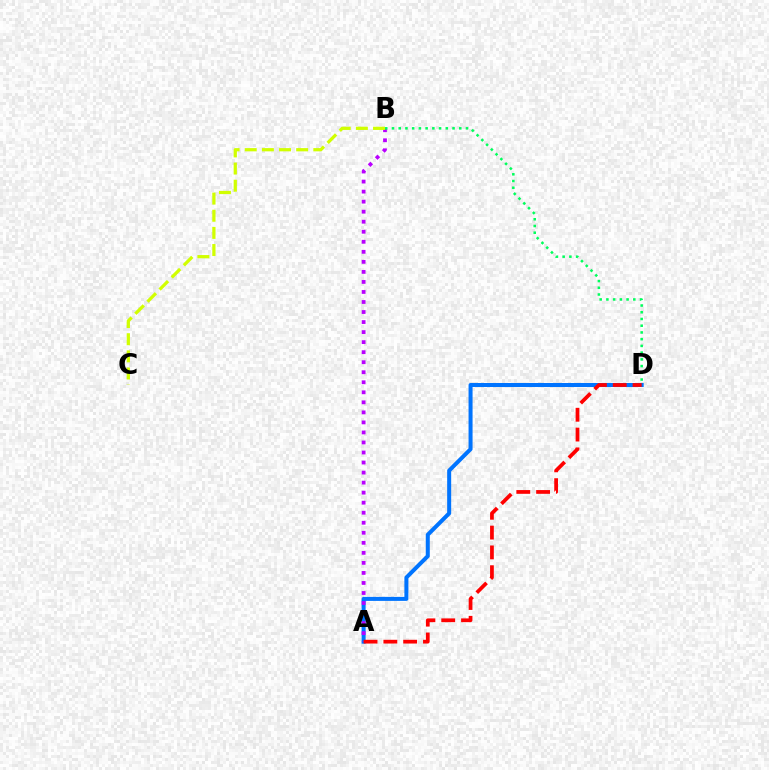{('A', 'D'): [{'color': '#0074ff', 'line_style': 'solid', 'thickness': 2.89}, {'color': '#ff0000', 'line_style': 'dashed', 'thickness': 2.69}], ('A', 'B'): [{'color': '#b900ff', 'line_style': 'dotted', 'thickness': 2.73}], ('B', 'D'): [{'color': '#00ff5c', 'line_style': 'dotted', 'thickness': 1.83}], ('B', 'C'): [{'color': '#d1ff00', 'line_style': 'dashed', 'thickness': 2.33}]}